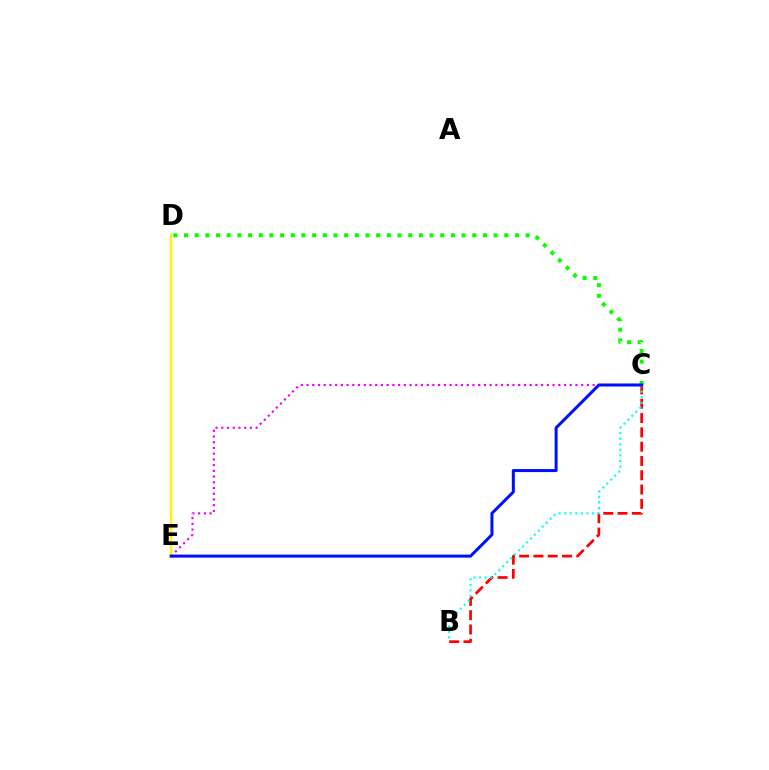{('C', 'D'): [{'color': '#08ff00', 'line_style': 'dotted', 'thickness': 2.9}], ('C', 'E'): [{'color': '#ee00ff', 'line_style': 'dotted', 'thickness': 1.55}, {'color': '#0010ff', 'line_style': 'solid', 'thickness': 2.17}], ('B', 'C'): [{'color': '#ff0000', 'line_style': 'dashed', 'thickness': 1.94}, {'color': '#00fff6', 'line_style': 'dotted', 'thickness': 1.52}], ('D', 'E'): [{'color': '#fcf500', 'line_style': 'solid', 'thickness': 1.77}]}